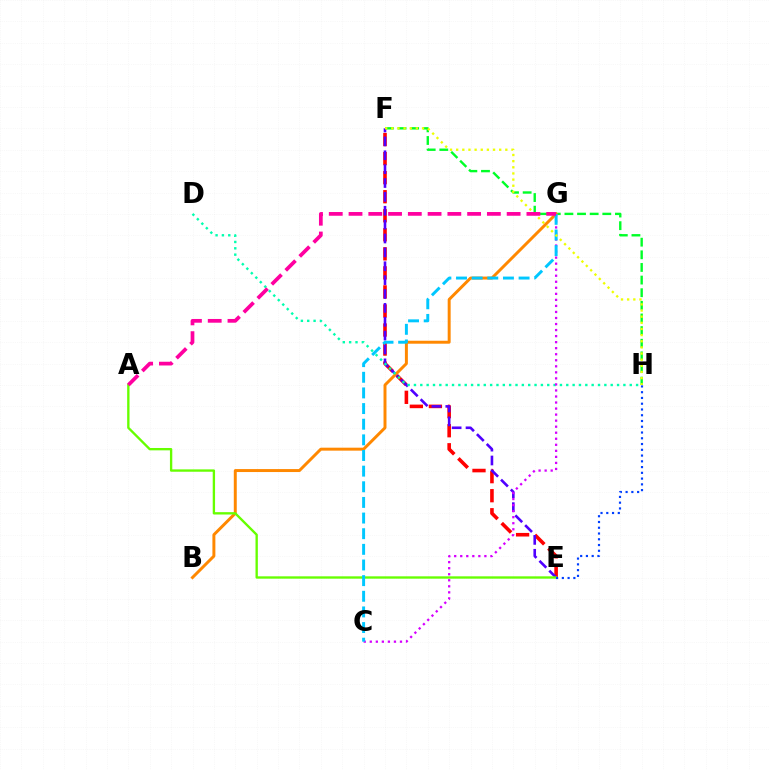{('E', 'F'): [{'color': '#ff0000', 'line_style': 'dashed', 'thickness': 2.59}, {'color': '#4f00ff', 'line_style': 'dashed', 'thickness': 1.88}], ('F', 'H'): [{'color': '#00ff27', 'line_style': 'dashed', 'thickness': 1.72}, {'color': '#eeff00', 'line_style': 'dotted', 'thickness': 1.67}], ('B', 'G'): [{'color': '#ff8800', 'line_style': 'solid', 'thickness': 2.13}], ('A', 'E'): [{'color': '#66ff00', 'line_style': 'solid', 'thickness': 1.69}], ('D', 'H'): [{'color': '#00ffaf', 'line_style': 'dotted', 'thickness': 1.72}], ('C', 'G'): [{'color': '#d600ff', 'line_style': 'dotted', 'thickness': 1.64}, {'color': '#00c7ff', 'line_style': 'dashed', 'thickness': 2.12}], ('E', 'H'): [{'color': '#003fff', 'line_style': 'dotted', 'thickness': 1.56}], ('A', 'G'): [{'color': '#ff00a0', 'line_style': 'dashed', 'thickness': 2.68}]}